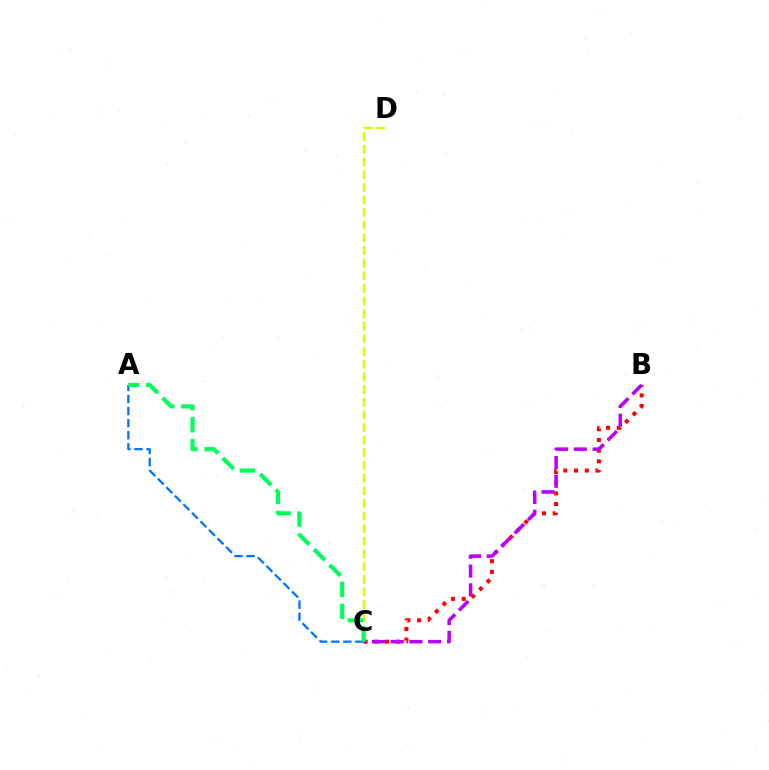{('B', 'C'): [{'color': '#ff0000', 'line_style': 'dotted', 'thickness': 2.9}, {'color': '#b900ff', 'line_style': 'dashed', 'thickness': 2.55}], ('C', 'D'): [{'color': '#d1ff00', 'line_style': 'dashed', 'thickness': 1.72}], ('A', 'C'): [{'color': '#0074ff', 'line_style': 'dashed', 'thickness': 1.64}, {'color': '#00ff5c', 'line_style': 'dashed', 'thickness': 2.99}]}